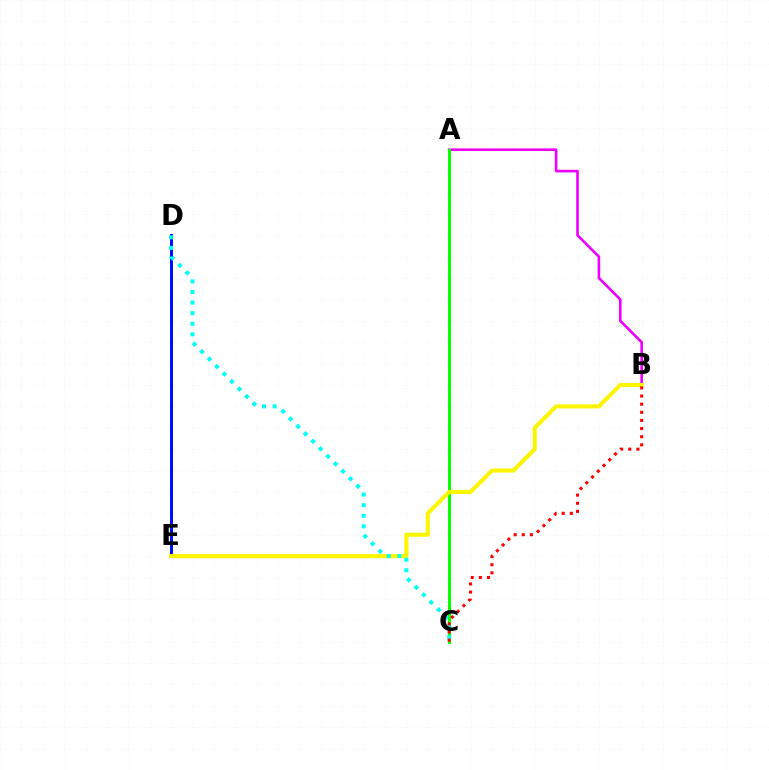{('D', 'E'): [{'color': '#0010ff', 'line_style': 'solid', 'thickness': 2.16}], ('A', 'B'): [{'color': '#ee00ff', 'line_style': 'solid', 'thickness': 1.88}], ('A', 'C'): [{'color': '#08ff00', 'line_style': 'solid', 'thickness': 2.21}], ('B', 'E'): [{'color': '#fcf500', 'line_style': 'solid', 'thickness': 2.95}], ('C', 'D'): [{'color': '#00fff6', 'line_style': 'dotted', 'thickness': 2.88}], ('B', 'C'): [{'color': '#ff0000', 'line_style': 'dotted', 'thickness': 2.21}]}